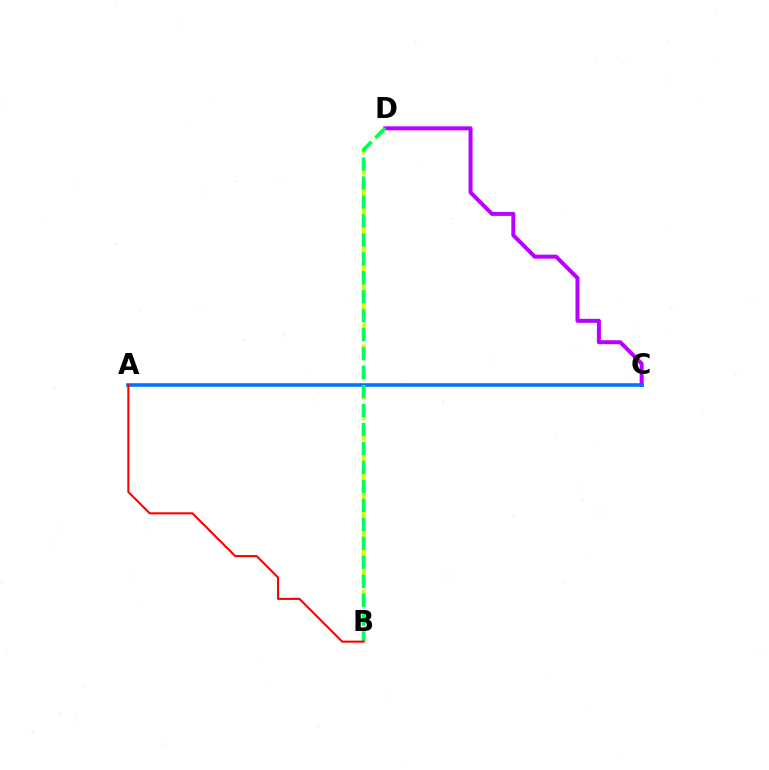{('C', 'D'): [{'color': '#b900ff', 'line_style': 'solid', 'thickness': 2.88}], ('B', 'D'): [{'color': '#d1ff00', 'line_style': 'dashed', 'thickness': 2.78}, {'color': '#00ff5c', 'line_style': 'dashed', 'thickness': 2.58}], ('A', 'C'): [{'color': '#0074ff', 'line_style': 'solid', 'thickness': 2.59}], ('A', 'B'): [{'color': '#ff0000', 'line_style': 'solid', 'thickness': 1.5}]}